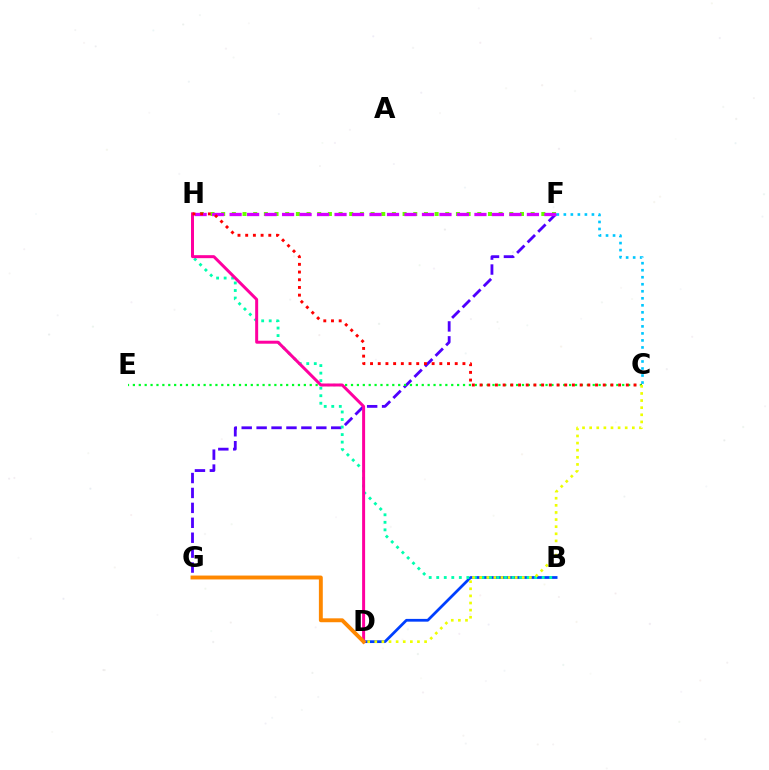{('F', 'G'): [{'color': '#4f00ff', 'line_style': 'dashed', 'thickness': 2.03}], ('B', 'D'): [{'color': '#003fff', 'line_style': 'solid', 'thickness': 1.98}], ('B', 'H'): [{'color': '#00ffaf', 'line_style': 'dotted', 'thickness': 2.05}], ('C', 'E'): [{'color': '#00ff27', 'line_style': 'dotted', 'thickness': 1.6}], ('F', 'H'): [{'color': '#66ff00', 'line_style': 'dotted', 'thickness': 2.9}, {'color': '#d600ff', 'line_style': 'dashed', 'thickness': 2.38}], ('C', 'F'): [{'color': '#00c7ff', 'line_style': 'dotted', 'thickness': 1.91}], ('D', 'H'): [{'color': '#ff00a0', 'line_style': 'solid', 'thickness': 2.15}], ('C', 'H'): [{'color': '#ff0000', 'line_style': 'dotted', 'thickness': 2.09}], ('C', 'D'): [{'color': '#eeff00', 'line_style': 'dotted', 'thickness': 1.93}], ('D', 'G'): [{'color': '#ff8800', 'line_style': 'solid', 'thickness': 2.81}]}